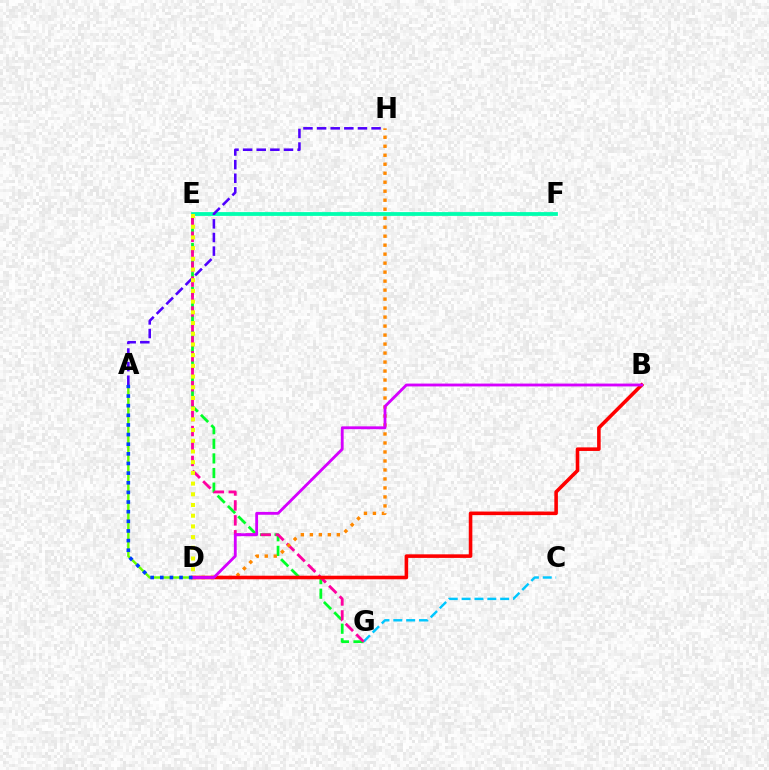{('E', 'F'): [{'color': '#00ffaf', 'line_style': 'solid', 'thickness': 2.73}], ('A', 'D'): [{'color': '#66ff00', 'line_style': 'solid', 'thickness': 1.75}, {'color': '#003fff', 'line_style': 'dotted', 'thickness': 2.62}], ('A', 'H'): [{'color': '#4f00ff', 'line_style': 'dashed', 'thickness': 1.85}], ('C', 'G'): [{'color': '#00c7ff', 'line_style': 'dashed', 'thickness': 1.75}], ('E', 'G'): [{'color': '#00ff27', 'line_style': 'dashed', 'thickness': 1.99}, {'color': '#ff00a0', 'line_style': 'dashed', 'thickness': 2.03}], ('D', 'H'): [{'color': '#ff8800', 'line_style': 'dotted', 'thickness': 2.44}], ('B', 'D'): [{'color': '#ff0000', 'line_style': 'solid', 'thickness': 2.58}, {'color': '#d600ff', 'line_style': 'solid', 'thickness': 2.05}], ('D', 'E'): [{'color': '#eeff00', 'line_style': 'dotted', 'thickness': 2.91}]}